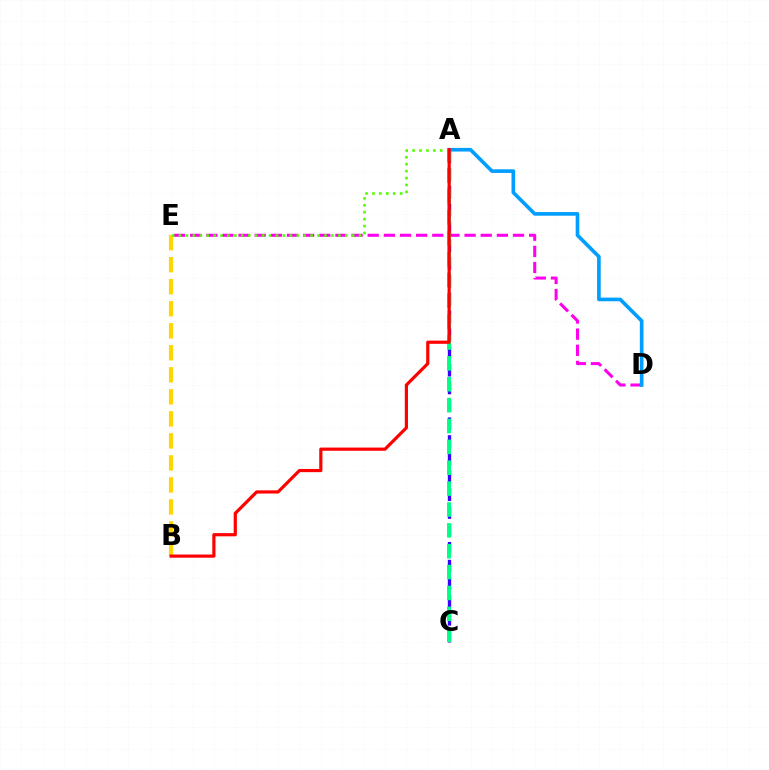{('A', 'C'): [{'color': '#3700ff', 'line_style': 'dashed', 'thickness': 2.42}, {'color': '#00ff86', 'line_style': 'dashed', 'thickness': 2.84}], ('D', 'E'): [{'color': '#ff00ed', 'line_style': 'dashed', 'thickness': 2.19}], ('B', 'E'): [{'color': '#ffd500', 'line_style': 'dashed', 'thickness': 2.99}], ('A', 'D'): [{'color': '#009eff', 'line_style': 'solid', 'thickness': 2.63}], ('A', 'E'): [{'color': '#4fff00', 'line_style': 'dotted', 'thickness': 1.88}], ('A', 'B'): [{'color': '#ff0000', 'line_style': 'solid', 'thickness': 2.3}]}